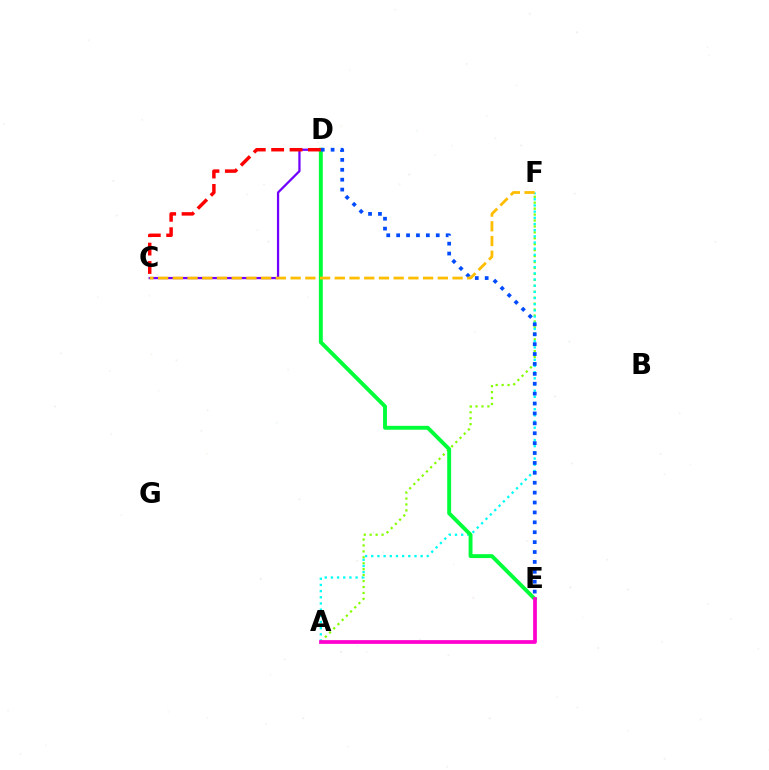{('A', 'F'): [{'color': '#84ff00', 'line_style': 'dotted', 'thickness': 1.61}, {'color': '#00fff6', 'line_style': 'dotted', 'thickness': 1.68}], ('C', 'D'): [{'color': '#7200ff', 'line_style': 'solid', 'thickness': 1.62}, {'color': '#ff0000', 'line_style': 'dashed', 'thickness': 2.5}], ('D', 'E'): [{'color': '#00ff39', 'line_style': 'solid', 'thickness': 2.81}, {'color': '#004bff', 'line_style': 'dotted', 'thickness': 2.69}], ('C', 'F'): [{'color': '#ffbd00', 'line_style': 'dashed', 'thickness': 2.0}], ('A', 'E'): [{'color': '#ff00cf', 'line_style': 'solid', 'thickness': 2.69}]}